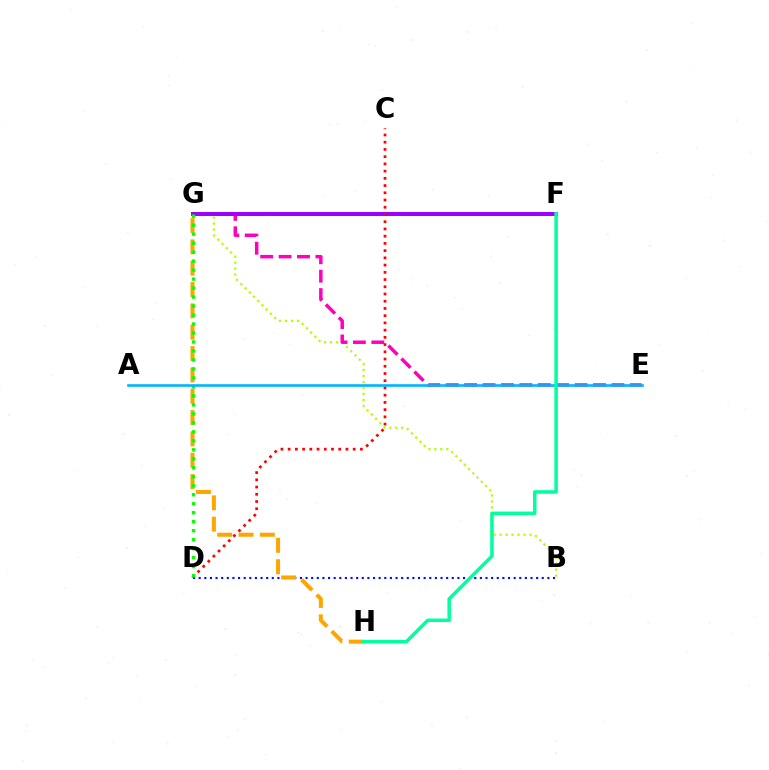{('B', 'D'): [{'color': '#0010ff', 'line_style': 'dotted', 'thickness': 1.53}], ('G', 'H'): [{'color': '#ffa500', 'line_style': 'dashed', 'thickness': 2.9}], ('B', 'G'): [{'color': '#b3ff00', 'line_style': 'dotted', 'thickness': 1.63}], ('E', 'G'): [{'color': '#ff00bd', 'line_style': 'dashed', 'thickness': 2.5}], ('F', 'G'): [{'color': '#9b00ff', 'line_style': 'solid', 'thickness': 2.87}], ('C', 'D'): [{'color': '#ff0000', 'line_style': 'dotted', 'thickness': 1.96}], ('D', 'G'): [{'color': '#08ff00', 'line_style': 'dotted', 'thickness': 2.44}], ('A', 'E'): [{'color': '#00b5ff', 'line_style': 'solid', 'thickness': 1.88}], ('F', 'H'): [{'color': '#00ff9d', 'line_style': 'solid', 'thickness': 2.51}]}